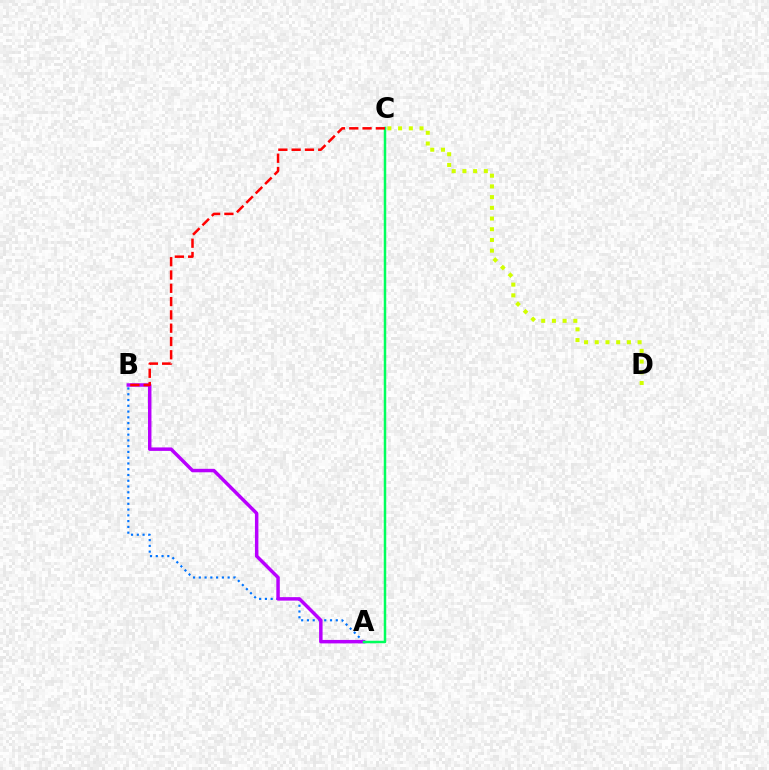{('A', 'B'): [{'color': '#0074ff', 'line_style': 'dotted', 'thickness': 1.57}, {'color': '#b900ff', 'line_style': 'solid', 'thickness': 2.49}], ('C', 'D'): [{'color': '#d1ff00', 'line_style': 'dotted', 'thickness': 2.91}], ('A', 'C'): [{'color': '#00ff5c', 'line_style': 'solid', 'thickness': 1.79}], ('B', 'C'): [{'color': '#ff0000', 'line_style': 'dashed', 'thickness': 1.81}]}